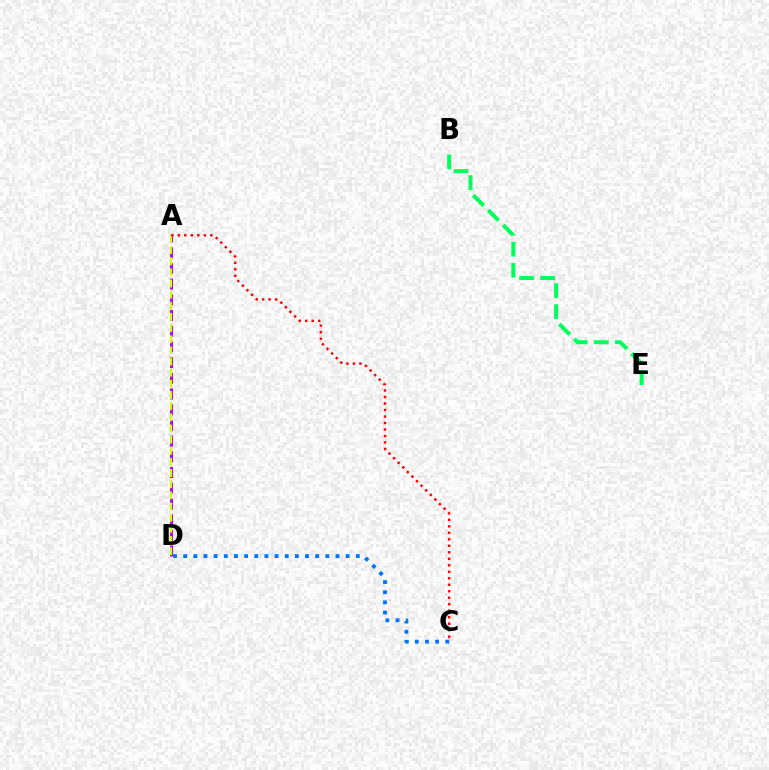{('B', 'E'): [{'color': '#00ff5c', 'line_style': 'dashed', 'thickness': 2.86}], ('A', 'D'): [{'color': '#b900ff', 'line_style': 'dashed', 'thickness': 2.13}, {'color': '#d1ff00', 'line_style': 'dashed', 'thickness': 1.51}], ('C', 'D'): [{'color': '#0074ff', 'line_style': 'dotted', 'thickness': 2.76}], ('A', 'C'): [{'color': '#ff0000', 'line_style': 'dotted', 'thickness': 1.76}]}